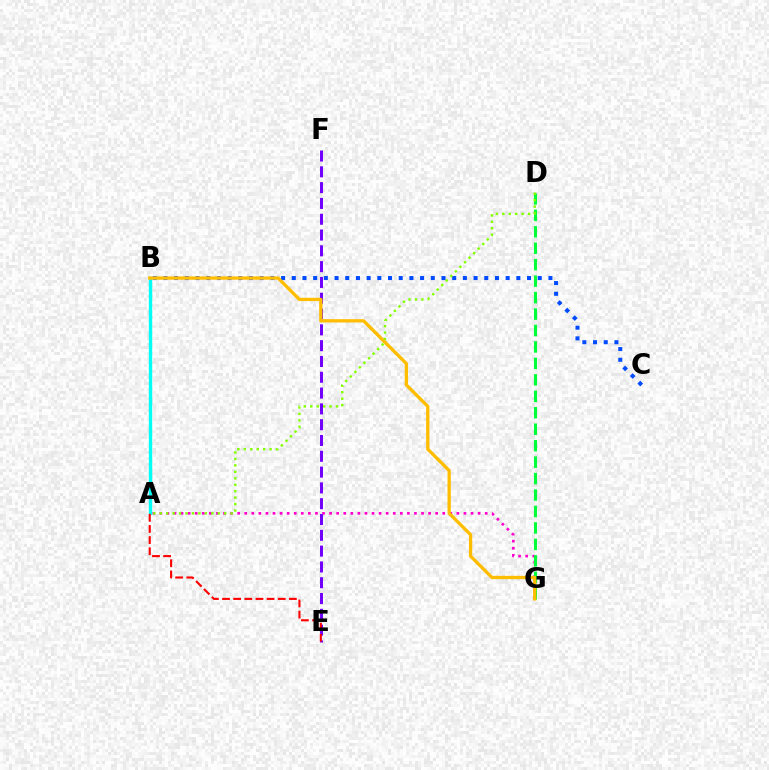{('B', 'C'): [{'color': '#004bff', 'line_style': 'dotted', 'thickness': 2.91}], ('A', 'G'): [{'color': '#ff00cf', 'line_style': 'dotted', 'thickness': 1.92}], ('A', 'B'): [{'color': '#00fff6', 'line_style': 'solid', 'thickness': 2.41}], ('D', 'G'): [{'color': '#00ff39', 'line_style': 'dashed', 'thickness': 2.24}], ('A', 'D'): [{'color': '#84ff00', 'line_style': 'dotted', 'thickness': 1.75}], ('E', 'F'): [{'color': '#7200ff', 'line_style': 'dashed', 'thickness': 2.15}], ('A', 'E'): [{'color': '#ff0000', 'line_style': 'dashed', 'thickness': 1.51}], ('B', 'G'): [{'color': '#ffbd00', 'line_style': 'solid', 'thickness': 2.37}]}